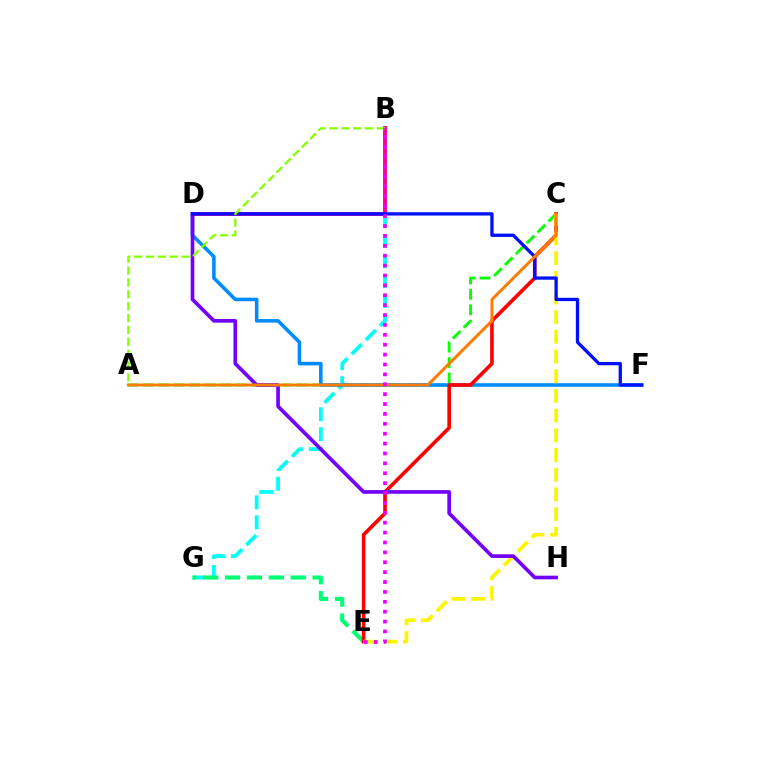{('A', 'C'): [{'color': '#08ff00', 'line_style': 'dashed', 'thickness': 2.09}, {'color': '#ff7c00', 'line_style': 'solid', 'thickness': 2.13}], ('B', 'G'): [{'color': '#00fff6', 'line_style': 'dashed', 'thickness': 2.71}], ('E', 'G'): [{'color': '#00ff74', 'line_style': 'dashed', 'thickness': 2.97}], ('D', 'F'): [{'color': '#008cff', 'line_style': 'solid', 'thickness': 2.57}, {'color': '#0010ff', 'line_style': 'solid', 'thickness': 2.38}], ('C', 'E'): [{'color': '#ff0000', 'line_style': 'solid', 'thickness': 2.61}, {'color': '#fcf500', 'line_style': 'dashed', 'thickness': 2.67}], ('B', 'D'): [{'color': '#ff0094', 'line_style': 'solid', 'thickness': 2.82}], ('D', 'H'): [{'color': '#7200ff', 'line_style': 'solid', 'thickness': 2.64}], ('A', 'B'): [{'color': '#84ff00', 'line_style': 'dashed', 'thickness': 1.61}], ('B', 'E'): [{'color': '#ee00ff', 'line_style': 'dotted', 'thickness': 2.69}]}